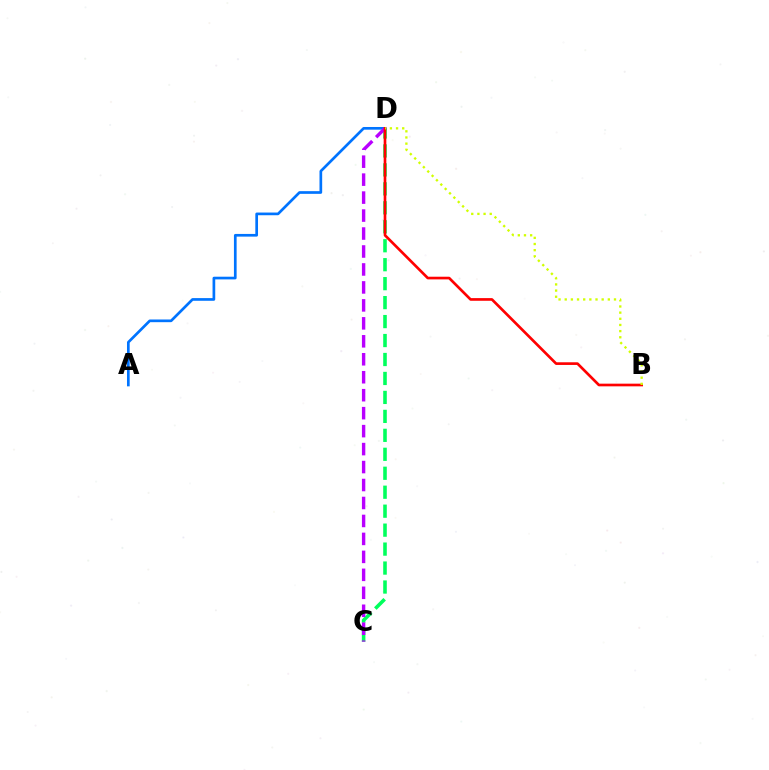{('C', 'D'): [{'color': '#00ff5c', 'line_style': 'dashed', 'thickness': 2.58}, {'color': '#b900ff', 'line_style': 'dashed', 'thickness': 2.44}], ('A', 'D'): [{'color': '#0074ff', 'line_style': 'solid', 'thickness': 1.94}], ('B', 'D'): [{'color': '#ff0000', 'line_style': 'solid', 'thickness': 1.92}, {'color': '#d1ff00', 'line_style': 'dotted', 'thickness': 1.67}]}